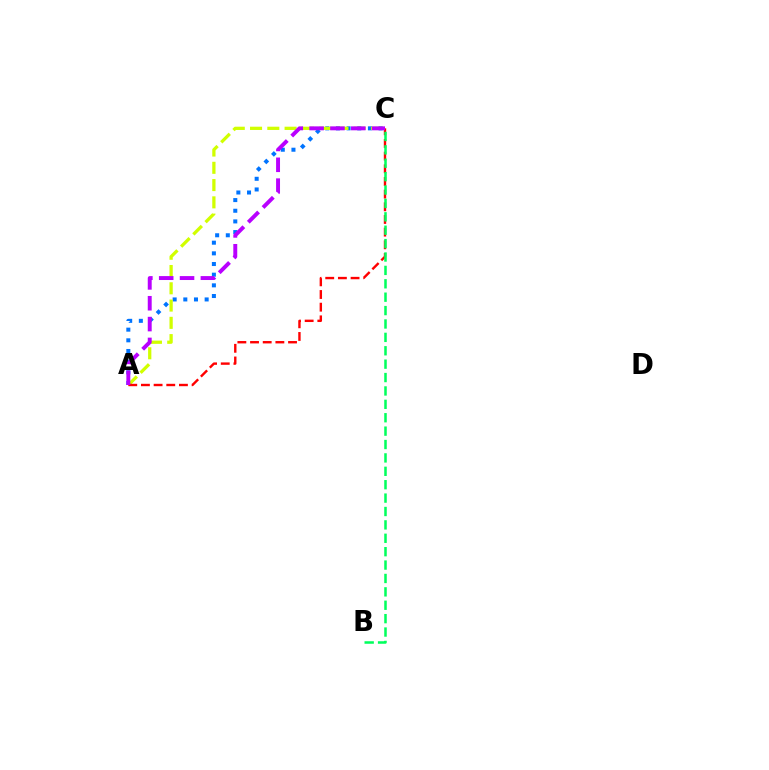{('A', 'C'): [{'color': '#0074ff', 'line_style': 'dotted', 'thickness': 2.9}, {'color': '#d1ff00', 'line_style': 'dashed', 'thickness': 2.35}, {'color': '#ff0000', 'line_style': 'dashed', 'thickness': 1.72}, {'color': '#b900ff', 'line_style': 'dashed', 'thickness': 2.83}], ('B', 'C'): [{'color': '#00ff5c', 'line_style': 'dashed', 'thickness': 1.82}]}